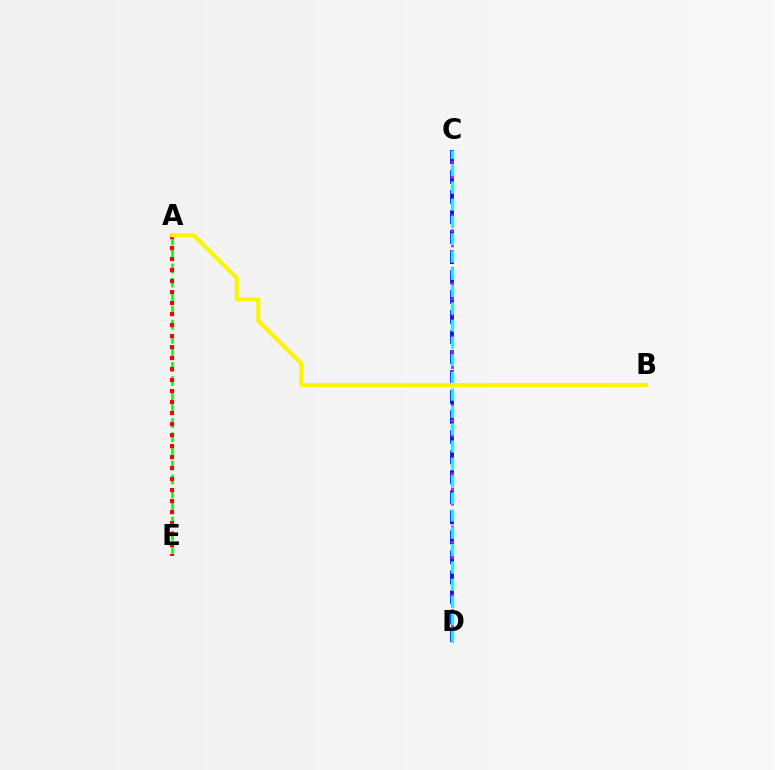{('A', 'E'): [{'color': '#08ff00', 'line_style': 'dashed', 'thickness': 1.91}, {'color': '#ff0000', 'line_style': 'dotted', 'thickness': 2.99}], ('C', 'D'): [{'color': '#0010ff', 'line_style': 'dashed', 'thickness': 2.72}, {'color': '#ee00ff', 'line_style': 'dotted', 'thickness': 2.06}, {'color': '#00fff6', 'line_style': 'dashed', 'thickness': 2.35}], ('A', 'B'): [{'color': '#fcf500', 'line_style': 'solid', 'thickness': 2.96}]}